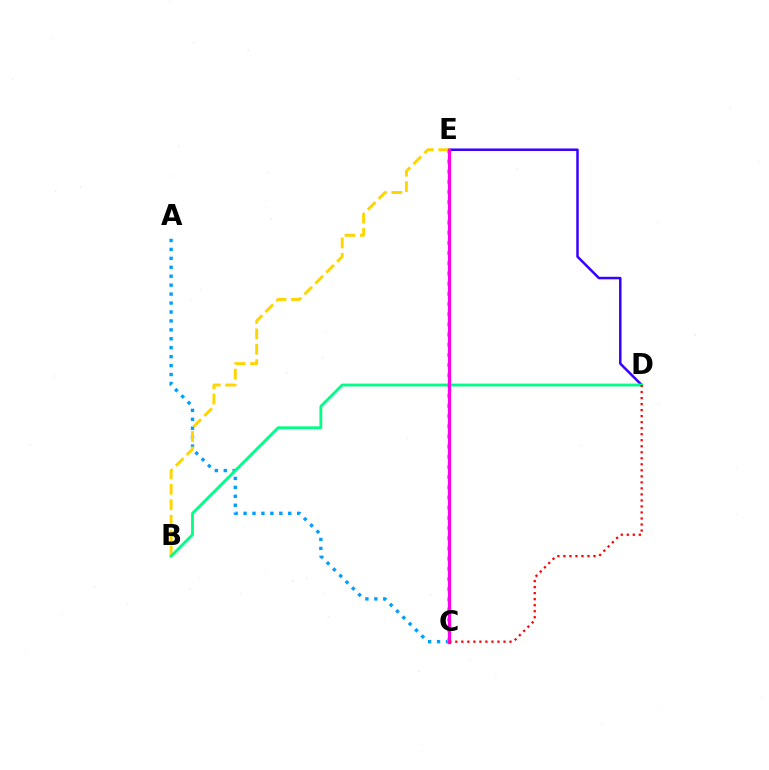{('A', 'C'): [{'color': '#009eff', 'line_style': 'dotted', 'thickness': 2.43}], ('C', 'E'): [{'color': '#4fff00', 'line_style': 'dotted', 'thickness': 2.77}, {'color': '#ff00ed', 'line_style': 'solid', 'thickness': 2.35}], ('D', 'E'): [{'color': '#3700ff', 'line_style': 'solid', 'thickness': 1.8}], ('B', 'E'): [{'color': '#ffd500', 'line_style': 'dashed', 'thickness': 2.1}], ('B', 'D'): [{'color': '#00ff86', 'line_style': 'solid', 'thickness': 2.04}], ('C', 'D'): [{'color': '#ff0000', 'line_style': 'dotted', 'thickness': 1.64}]}